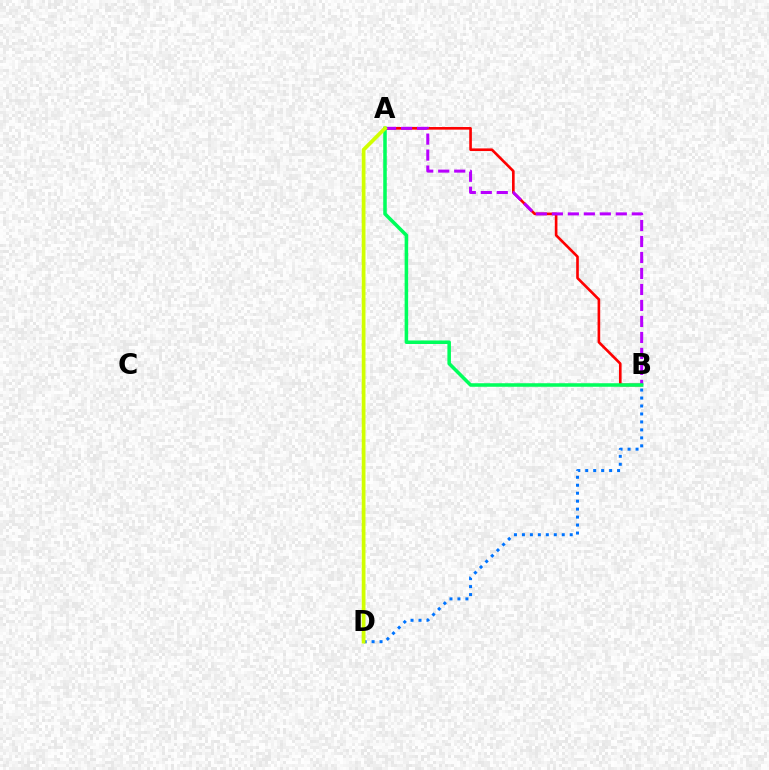{('A', 'B'): [{'color': '#ff0000', 'line_style': 'solid', 'thickness': 1.9}, {'color': '#b900ff', 'line_style': 'dashed', 'thickness': 2.17}, {'color': '#00ff5c', 'line_style': 'solid', 'thickness': 2.55}], ('B', 'D'): [{'color': '#0074ff', 'line_style': 'dotted', 'thickness': 2.16}], ('A', 'D'): [{'color': '#d1ff00', 'line_style': 'solid', 'thickness': 2.69}]}